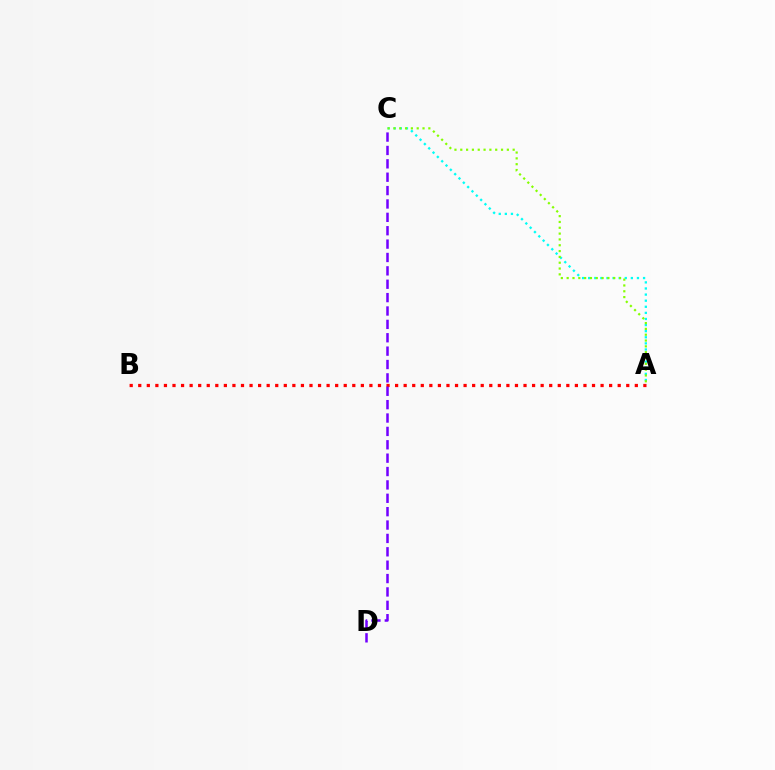{('A', 'B'): [{'color': '#ff0000', 'line_style': 'dotted', 'thickness': 2.33}], ('A', 'C'): [{'color': '#00fff6', 'line_style': 'dotted', 'thickness': 1.66}, {'color': '#84ff00', 'line_style': 'dotted', 'thickness': 1.58}], ('C', 'D'): [{'color': '#7200ff', 'line_style': 'dashed', 'thickness': 1.82}]}